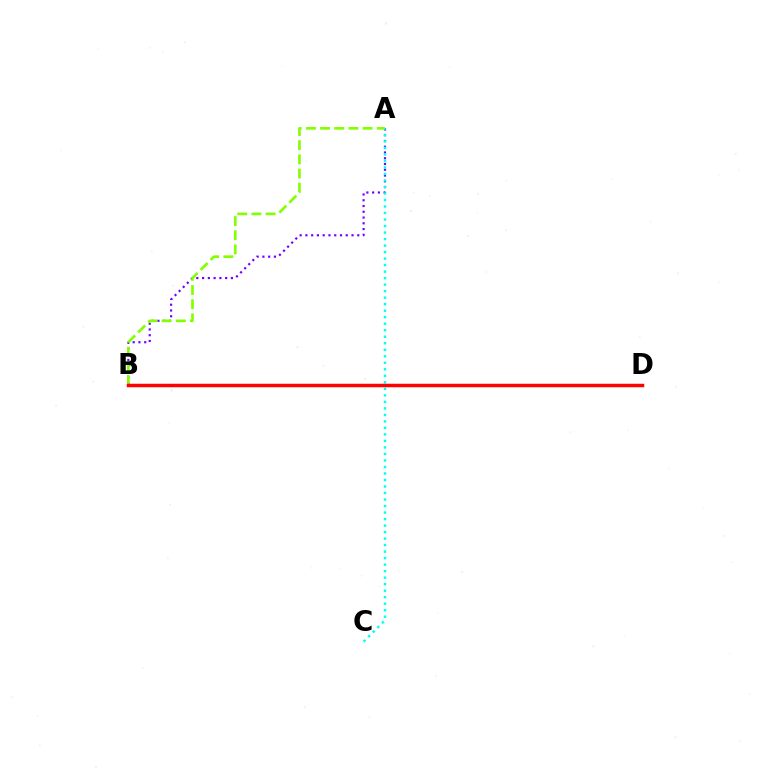{('A', 'B'): [{'color': '#7200ff', 'line_style': 'dotted', 'thickness': 1.57}, {'color': '#84ff00', 'line_style': 'dashed', 'thickness': 1.92}], ('A', 'C'): [{'color': '#00fff6', 'line_style': 'dotted', 'thickness': 1.77}], ('B', 'D'): [{'color': '#ff0000', 'line_style': 'solid', 'thickness': 2.51}]}